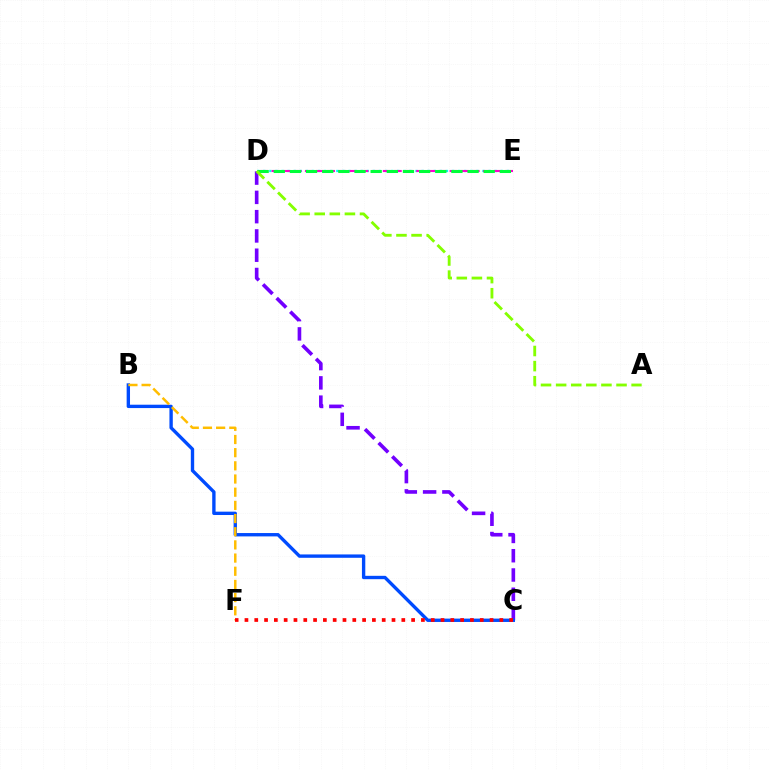{('C', 'D'): [{'color': '#7200ff', 'line_style': 'dashed', 'thickness': 2.62}], ('B', 'C'): [{'color': '#004bff', 'line_style': 'solid', 'thickness': 2.42}], ('D', 'E'): [{'color': '#00fff6', 'line_style': 'dotted', 'thickness': 1.65}, {'color': '#ff00cf', 'line_style': 'dashed', 'thickness': 1.51}, {'color': '#00ff39', 'line_style': 'dashed', 'thickness': 2.19}], ('B', 'F'): [{'color': '#ffbd00', 'line_style': 'dashed', 'thickness': 1.79}], ('C', 'F'): [{'color': '#ff0000', 'line_style': 'dotted', 'thickness': 2.66}], ('A', 'D'): [{'color': '#84ff00', 'line_style': 'dashed', 'thickness': 2.05}]}